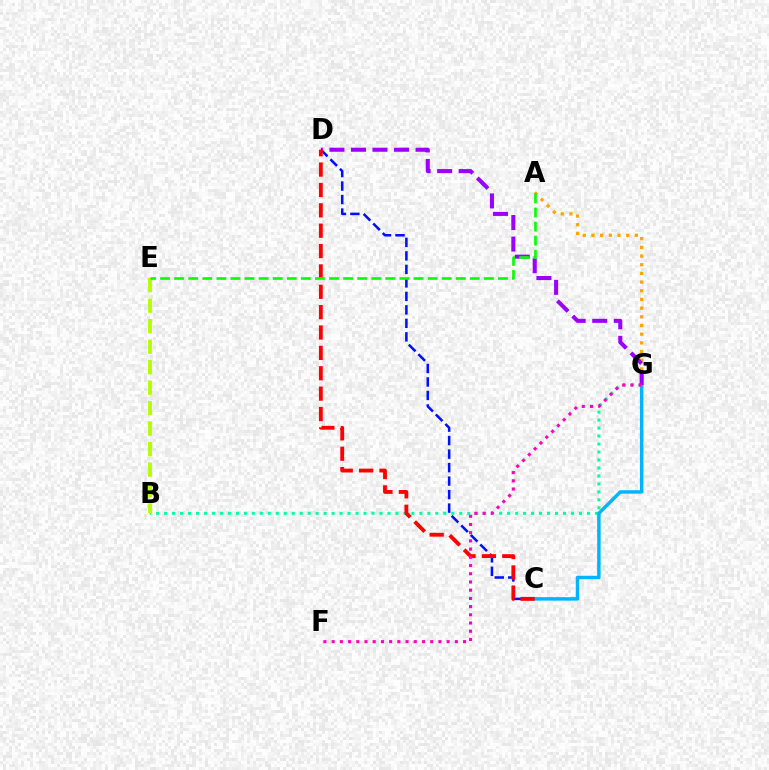{('C', 'D'): [{'color': '#0010ff', 'line_style': 'dashed', 'thickness': 1.83}, {'color': '#ff0000', 'line_style': 'dashed', 'thickness': 2.77}], ('A', 'G'): [{'color': '#ffa500', 'line_style': 'dotted', 'thickness': 2.36}], ('B', 'G'): [{'color': '#00ff9d', 'line_style': 'dotted', 'thickness': 2.17}], ('C', 'G'): [{'color': '#00b5ff', 'line_style': 'solid', 'thickness': 2.49}], ('D', 'G'): [{'color': '#9b00ff', 'line_style': 'dashed', 'thickness': 2.92}], ('B', 'E'): [{'color': '#b3ff00', 'line_style': 'dashed', 'thickness': 2.78}], ('A', 'E'): [{'color': '#08ff00', 'line_style': 'dashed', 'thickness': 1.91}], ('F', 'G'): [{'color': '#ff00bd', 'line_style': 'dotted', 'thickness': 2.23}]}